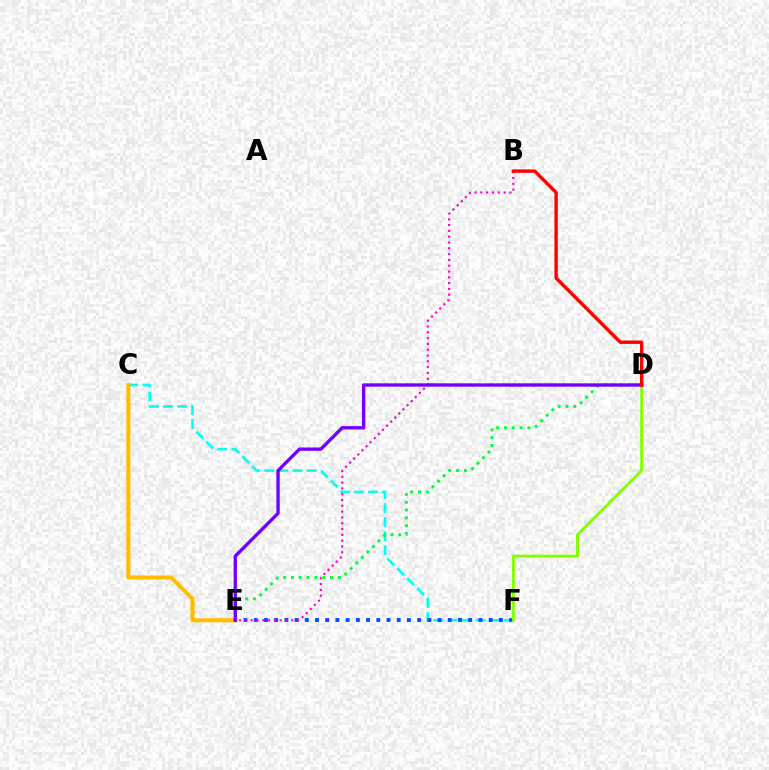{('C', 'F'): [{'color': '#00fff6', 'line_style': 'dashed', 'thickness': 1.91}], ('E', 'F'): [{'color': '#004bff', 'line_style': 'dotted', 'thickness': 2.78}], ('D', 'F'): [{'color': '#84ff00', 'line_style': 'solid', 'thickness': 2.12}], ('C', 'E'): [{'color': '#ffbd00', 'line_style': 'solid', 'thickness': 2.9}], ('D', 'E'): [{'color': '#00ff39', 'line_style': 'dotted', 'thickness': 2.12}, {'color': '#7200ff', 'line_style': 'solid', 'thickness': 2.42}], ('B', 'E'): [{'color': '#ff00cf', 'line_style': 'dotted', 'thickness': 1.58}], ('B', 'D'): [{'color': '#ff0000', 'line_style': 'solid', 'thickness': 2.44}]}